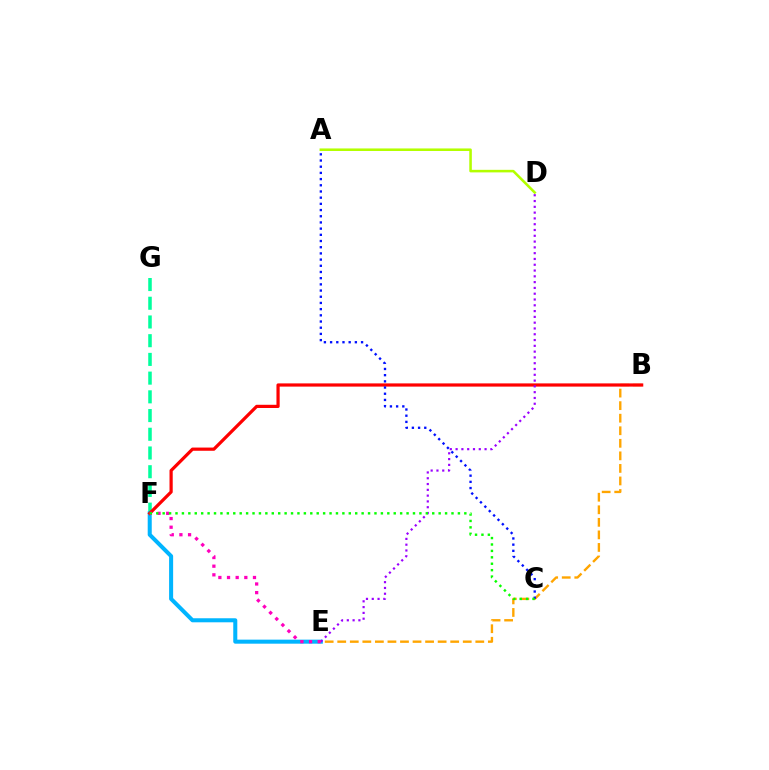{('F', 'G'): [{'color': '#00ff9d', 'line_style': 'dashed', 'thickness': 2.54}], ('B', 'E'): [{'color': '#ffa500', 'line_style': 'dashed', 'thickness': 1.71}], ('E', 'F'): [{'color': '#00b5ff', 'line_style': 'solid', 'thickness': 2.91}, {'color': '#ff00bd', 'line_style': 'dotted', 'thickness': 2.35}], ('B', 'F'): [{'color': '#ff0000', 'line_style': 'solid', 'thickness': 2.31}], ('A', 'D'): [{'color': '#b3ff00', 'line_style': 'solid', 'thickness': 1.84}], ('D', 'E'): [{'color': '#9b00ff', 'line_style': 'dotted', 'thickness': 1.57}], ('A', 'C'): [{'color': '#0010ff', 'line_style': 'dotted', 'thickness': 1.68}], ('C', 'F'): [{'color': '#08ff00', 'line_style': 'dotted', 'thickness': 1.74}]}